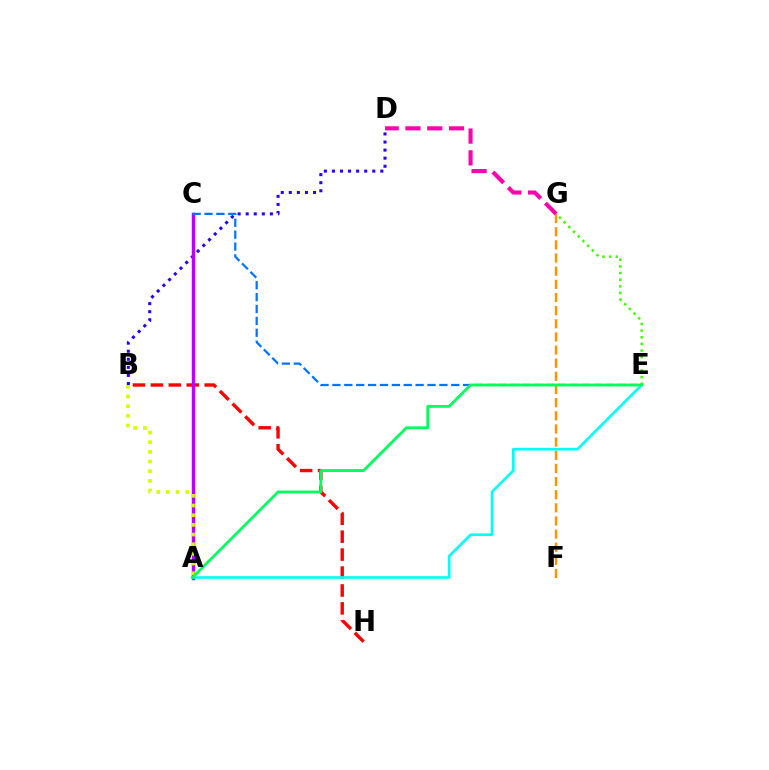{('B', 'D'): [{'color': '#2500ff', 'line_style': 'dotted', 'thickness': 2.19}], ('B', 'H'): [{'color': '#ff0000', 'line_style': 'dashed', 'thickness': 2.44}], ('A', 'C'): [{'color': '#b900ff', 'line_style': 'solid', 'thickness': 2.46}], ('F', 'G'): [{'color': '#ff9400', 'line_style': 'dashed', 'thickness': 1.79}], ('A', 'E'): [{'color': '#00fff6', 'line_style': 'solid', 'thickness': 1.91}, {'color': '#00ff5c', 'line_style': 'solid', 'thickness': 2.03}], ('A', 'B'): [{'color': '#d1ff00', 'line_style': 'dotted', 'thickness': 2.63}], ('C', 'E'): [{'color': '#0074ff', 'line_style': 'dashed', 'thickness': 1.61}], ('E', 'G'): [{'color': '#3dff00', 'line_style': 'dotted', 'thickness': 1.8}], ('D', 'G'): [{'color': '#ff00ac', 'line_style': 'dashed', 'thickness': 2.96}]}